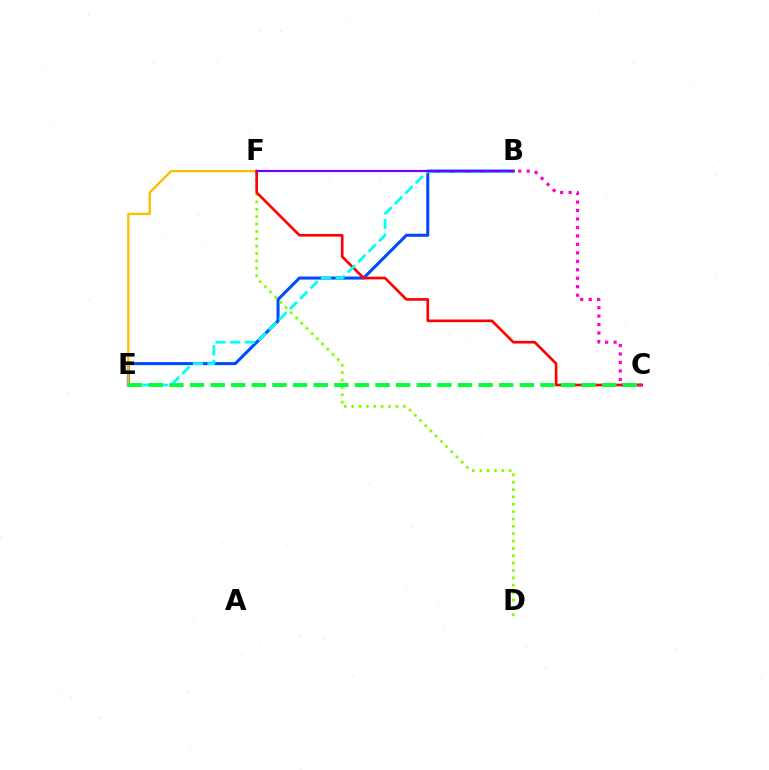{('B', 'E'): [{'color': '#004bff', 'line_style': 'solid', 'thickness': 2.19}, {'color': '#00fff6', 'line_style': 'dashed', 'thickness': 1.99}], ('D', 'F'): [{'color': '#84ff00', 'line_style': 'dotted', 'thickness': 2.0}], ('E', 'F'): [{'color': '#ffbd00', 'line_style': 'solid', 'thickness': 1.68}], ('C', 'F'): [{'color': '#ff0000', 'line_style': 'solid', 'thickness': 1.91}], ('B', 'C'): [{'color': '#ff00cf', 'line_style': 'dotted', 'thickness': 2.3}], ('C', 'E'): [{'color': '#00ff39', 'line_style': 'dashed', 'thickness': 2.8}], ('B', 'F'): [{'color': '#7200ff', 'line_style': 'solid', 'thickness': 1.55}]}